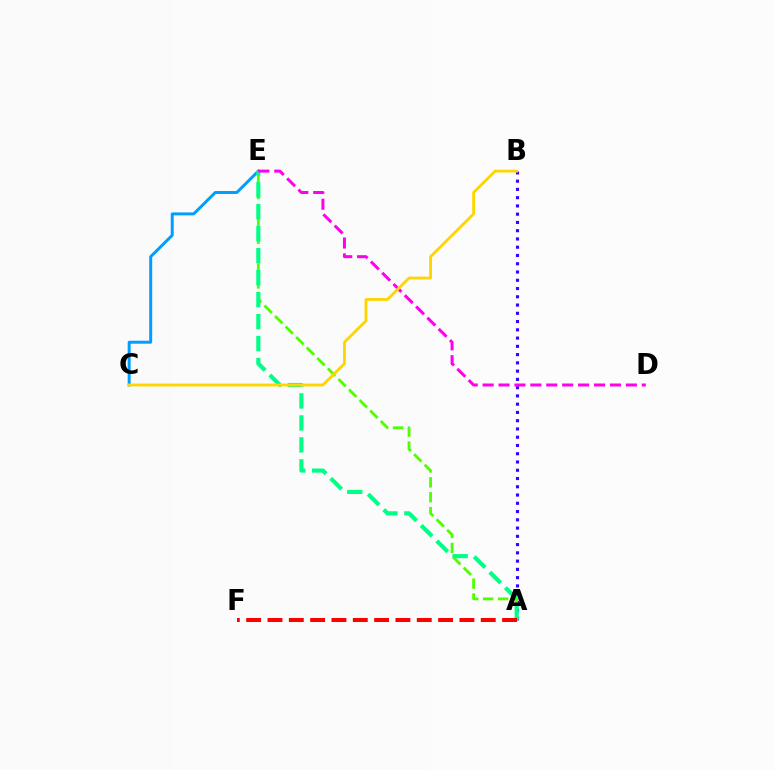{('A', 'B'): [{'color': '#3700ff', 'line_style': 'dotted', 'thickness': 2.24}], ('C', 'E'): [{'color': '#009eff', 'line_style': 'solid', 'thickness': 2.14}], ('A', 'E'): [{'color': '#4fff00', 'line_style': 'dashed', 'thickness': 2.02}, {'color': '#00ff86', 'line_style': 'dashed', 'thickness': 2.98}], ('D', 'E'): [{'color': '#ff00ed', 'line_style': 'dashed', 'thickness': 2.16}], ('B', 'C'): [{'color': '#ffd500', 'line_style': 'solid', 'thickness': 2.03}], ('A', 'F'): [{'color': '#ff0000', 'line_style': 'dashed', 'thickness': 2.9}]}